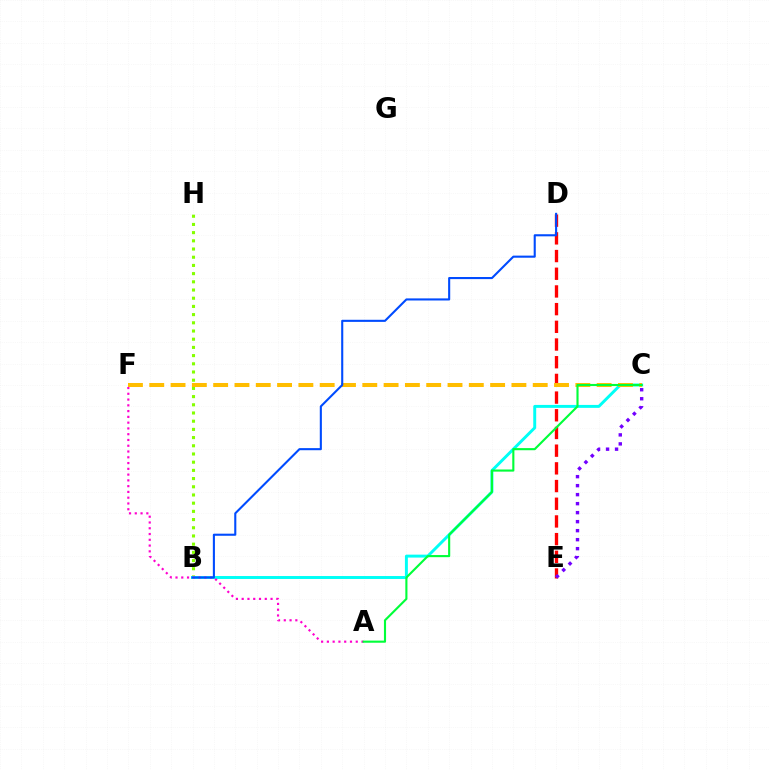{('B', 'H'): [{'color': '#84ff00', 'line_style': 'dotted', 'thickness': 2.23}], ('B', 'C'): [{'color': '#00fff6', 'line_style': 'solid', 'thickness': 2.12}], ('D', 'E'): [{'color': '#ff0000', 'line_style': 'dashed', 'thickness': 2.4}], ('A', 'F'): [{'color': '#ff00cf', 'line_style': 'dotted', 'thickness': 1.57}], ('C', 'F'): [{'color': '#ffbd00', 'line_style': 'dashed', 'thickness': 2.89}], ('C', 'E'): [{'color': '#7200ff', 'line_style': 'dotted', 'thickness': 2.45}], ('B', 'D'): [{'color': '#004bff', 'line_style': 'solid', 'thickness': 1.51}], ('A', 'C'): [{'color': '#00ff39', 'line_style': 'solid', 'thickness': 1.53}]}